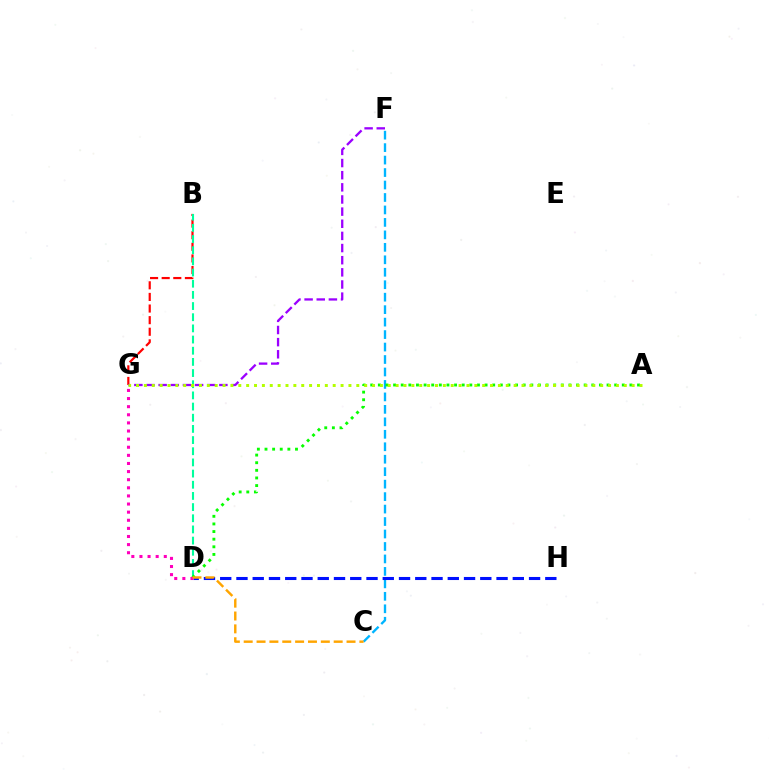{('C', 'F'): [{'color': '#00b5ff', 'line_style': 'dashed', 'thickness': 1.69}], ('B', 'G'): [{'color': '#ff0000', 'line_style': 'dashed', 'thickness': 1.58}], ('D', 'H'): [{'color': '#0010ff', 'line_style': 'dashed', 'thickness': 2.21}], ('F', 'G'): [{'color': '#9b00ff', 'line_style': 'dashed', 'thickness': 1.65}], ('B', 'D'): [{'color': '#00ff9d', 'line_style': 'dashed', 'thickness': 1.52}], ('A', 'D'): [{'color': '#08ff00', 'line_style': 'dotted', 'thickness': 2.07}], ('A', 'G'): [{'color': '#b3ff00', 'line_style': 'dotted', 'thickness': 2.14}], ('D', 'G'): [{'color': '#ff00bd', 'line_style': 'dotted', 'thickness': 2.2}], ('C', 'D'): [{'color': '#ffa500', 'line_style': 'dashed', 'thickness': 1.75}]}